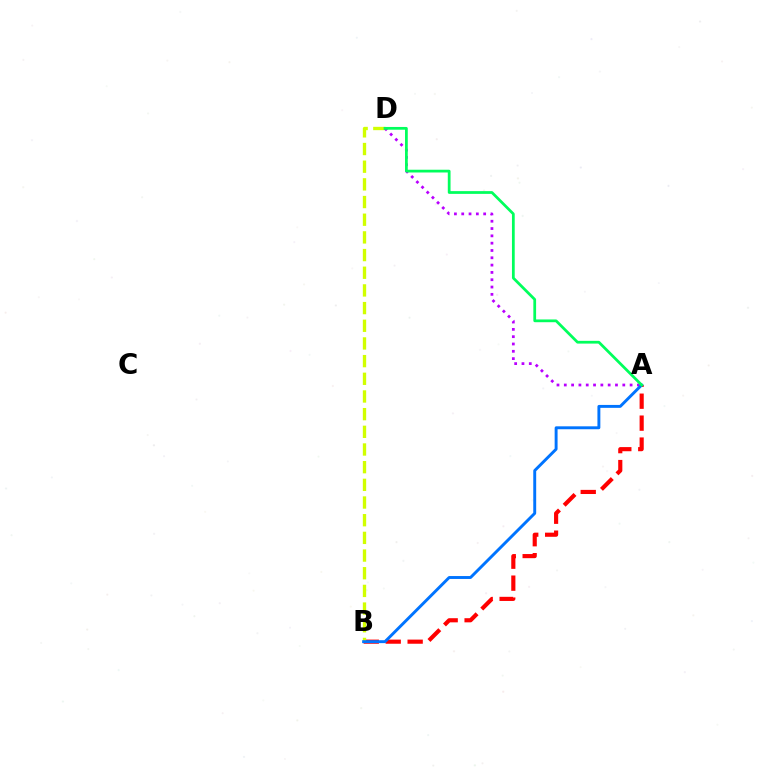{('A', 'B'): [{'color': '#ff0000', 'line_style': 'dashed', 'thickness': 2.98}, {'color': '#0074ff', 'line_style': 'solid', 'thickness': 2.1}], ('B', 'D'): [{'color': '#d1ff00', 'line_style': 'dashed', 'thickness': 2.4}], ('A', 'D'): [{'color': '#b900ff', 'line_style': 'dotted', 'thickness': 1.99}, {'color': '#00ff5c', 'line_style': 'solid', 'thickness': 1.98}]}